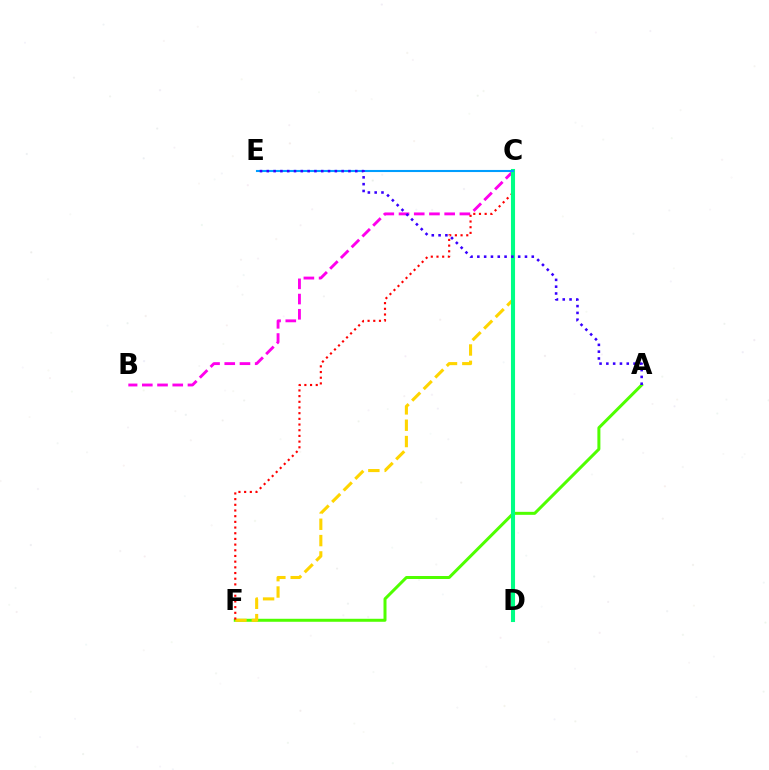{('B', 'C'): [{'color': '#ff00ed', 'line_style': 'dashed', 'thickness': 2.07}], ('A', 'F'): [{'color': '#4fff00', 'line_style': 'solid', 'thickness': 2.16}], ('C', 'F'): [{'color': '#ffd500', 'line_style': 'dashed', 'thickness': 2.22}, {'color': '#ff0000', 'line_style': 'dotted', 'thickness': 1.54}], ('C', 'D'): [{'color': '#00ff86', 'line_style': 'solid', 'thickness': 2.94}], ('C', 'E'): [{'color': '#009eff', 'line_style': 'solid', 'thickness': 1.51}], ('A', 'E'): [{'color': '#3700ff', 'line_style': 'dotted', 'thickness': 1.85}]}